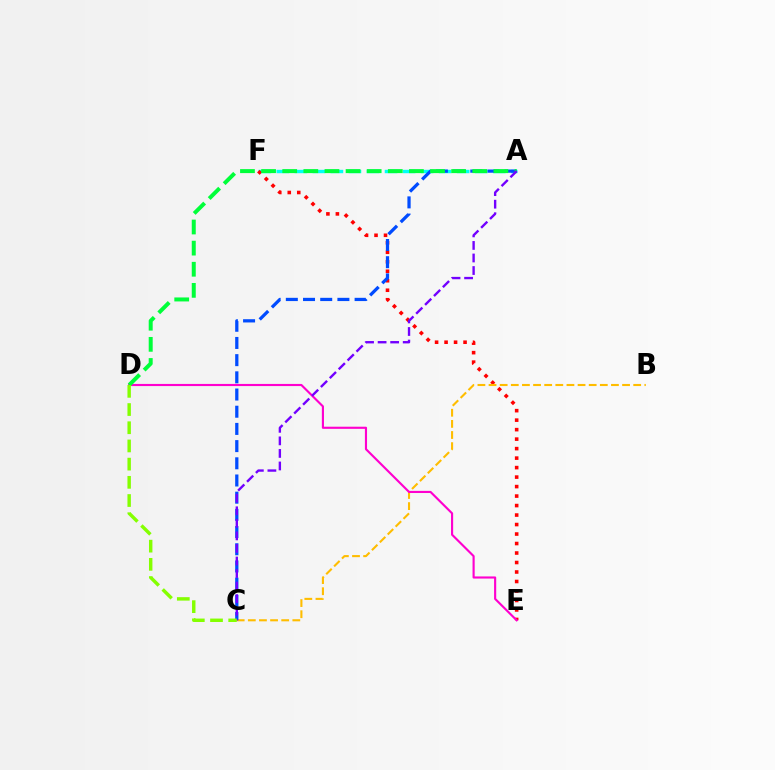{('A', 'F'): [{'color': '#00fff6', 'line_style': 'dashed', 'thickness': 2.45}], ('E', 'F'): [{'color': '#ff0000', 'line_style': 'dotted', 'thickness': 2.58}], ('B', 'C'): [{'color': '#ffbd00', 'line_style': 'dashed', 'thickness': 1.51}], ('A', 'C'): [{'color': '#004bff', 'line_style': 'dashed', 'thickness': 2.34}, {'color': '#7200ff', 'line_style': 'dashed', 'thickness': 1.71}], ('D', 'E'): [{'color': '#ff00cf', 'line_style': 'solid', 'thickness': 1.54}], ('A', 'D'): [{'color': '#00ff39', 'line_style': 'dashed', 'thickness': 2.87}], ('C', 'D'): [{'color': '#84ff00', 'line_style': 'dashed', 'thickness': 2.47}]}